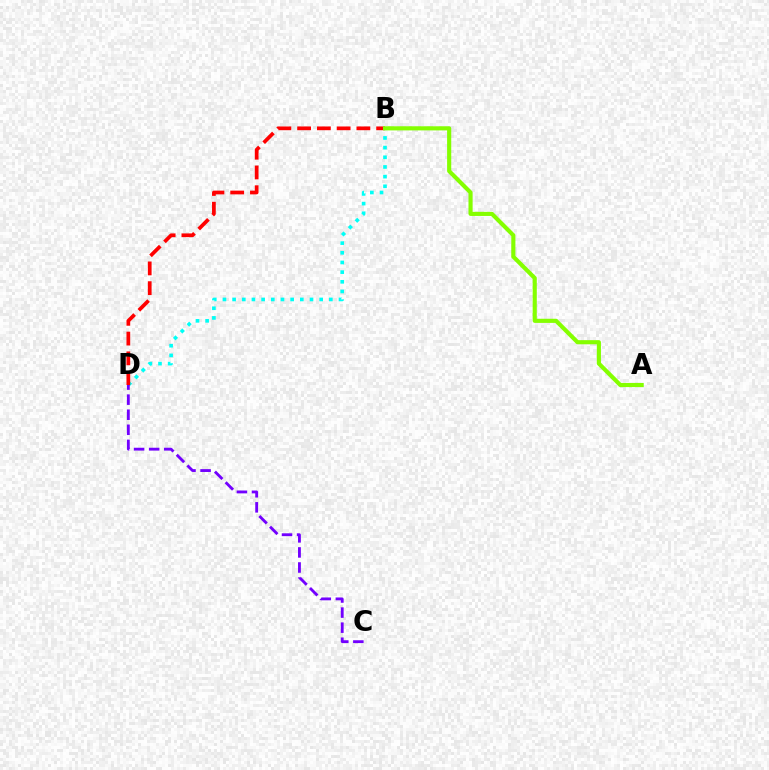{('B', 'D'): [{'color': '#00fff6', 'line_style': 'dotted', 'thickness': 2.63}, {'color': '#ff0000', 'line_style': 'dashed', 'thickness': 2.68}], ('C', 'D'): [{'color': '#7200ff', 'line_style': 'dashed', 'thickness': 2.05}], ('A', 'B'): [{'color': '#84ff00', 'line_style': 'solid', 'thickness': 2.98}]}